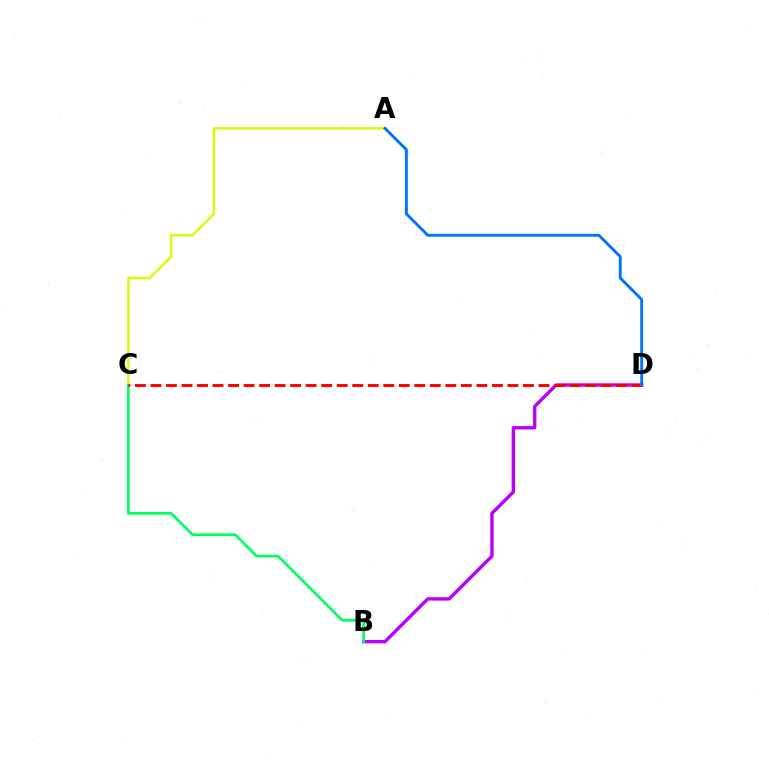{('B', 'D'): [{'color': '#b900ff', 'line_style': 'solid', 'thickness': 2.42}], ('A', 'C'): [{'color': '#d1ff00', 'line_style': 'solid', 'thickness': 1.7}], ('B', 'C'): [{'color': '#00ff5c', 'line_style': 'solid', 'thickness': 1.93}], ('C', 'D'): [{'color': '#ff0000', 'line_style': 'dashed', 'thickness': 2.11}], ('A', 'D'): [{'color': '#0074ff', 'line_style': 'solid', 'thickness': 2.07}]}